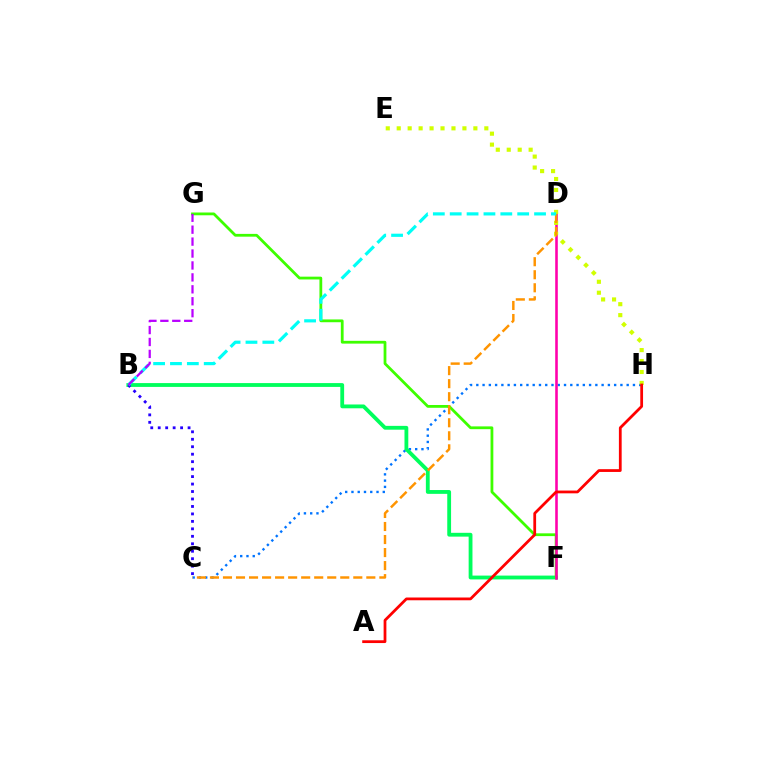{('C', 'H'): [{'color': '#0074ff', 'line_style': 'dotted', 'thickness': 1.7}], ('B', 'F'): [{'color': '#00ff5c', 'line_style': 'solid', 'thickness': 2.75}], ('F', 'G'): [{'color': '#3dff00', 'line_style': 'solid', 'thickness': 2.0}], ('D', 'F'): [{'color': '#ff00ac', 'line_style': 'solid', 'thickness': 1.86}], ('B', 'C'): [{'color': '#2500ff', 'line_style': 'dotted', 'thickness': 2.03}], ('E', 'H'): [{'color': '#d1ff00', 'line_style': 'dotted', 'thickness': 2.98}], ('C', 'D'): [{'color': '#ff9400', 'line_style': 'dashed', 'thickness': 1.77}], ('A', 'H'): [{'color': '#ff0000', 'line_style': 'solid', 'thickness': 1.99}], ('B', 'D'): [{'color': '#00fff6', 'line_style': 'dashed', 'thickness': 2.29}], ('B', 'G'): [{'color': '#b900ff', 'line_style': 'dashed', 'thickness': 1.62}]}